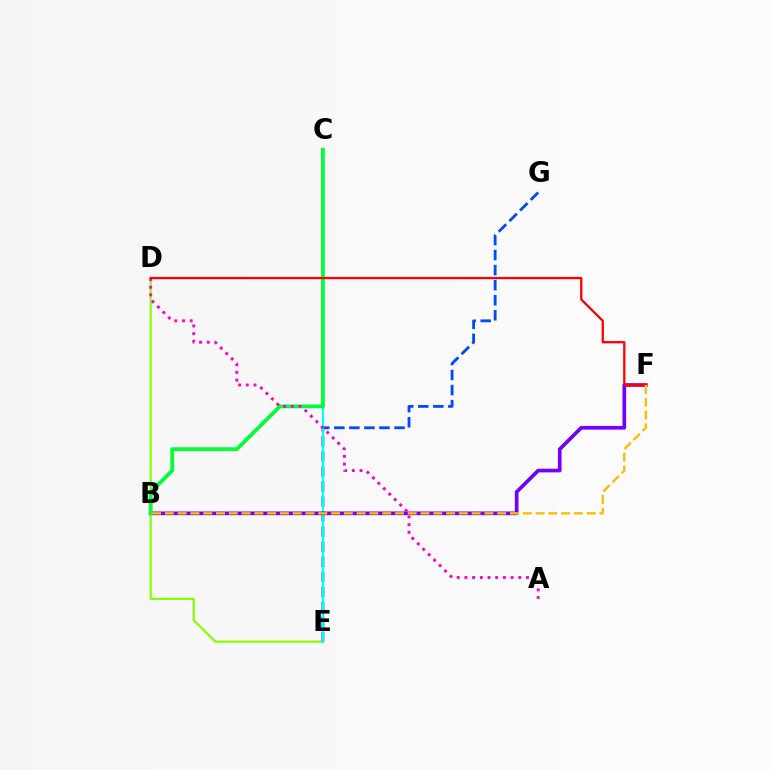{('D', 'E'): [{'color': '#84ff00', 'line_style': 'solid', 'thickness': 1.57}], ('E', 'G'): [{'color': '#004bff', 'line_style': 'dashed', 'thickness': 2.04}], ('C', 'E'): [{'color': '#00fff6', 'line_style': 'solid', 'thickness': 1.55}], ('B', 'F'): [{'color': '#7200ff', 'line_style': 'solid', 'thickness': 2.65}, {'color': '#ffbd00', 'line_style': 'dashed', 'thickness': 1.74}], ('B', 'C'): [{'color': '#00ff39', 'line_style': 'solid', 'thickness': 2.73}], ('A', 'D'): [{'color': '#ff00cf', 'line_style': 'dotted', 'thickness': 2.09}], ('D', 'F'): [{'color': '#ff0000', 'line_style': 'solid', 'thickness': 1.65}]}